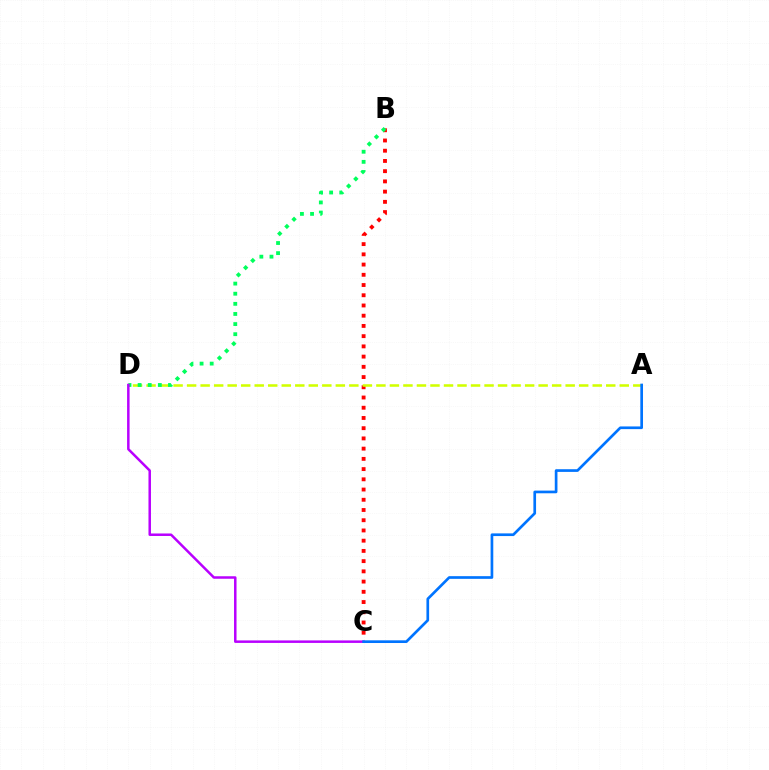{('B', 'C'): [{'color': '#ff0000', 'line_style': 'dotted', 'thickness': 2.78}], ('A', 'D'): [{'color': '#d1ff00', 'line_style': 'dashed', 'thickness': 1.84}], ('B', 'D'): [{'color': '#00ff5c', 'line_style': 'dotted', 'thickness': 2.75}], ('C', 'D'): [{'color': '#b900ff', 'line_style': 'solid', 'thickness': 1.8}], ('A', 'C'): [{'color': '#0074ff', 'line_style': 'solid', 'thickness': 1.93}]}